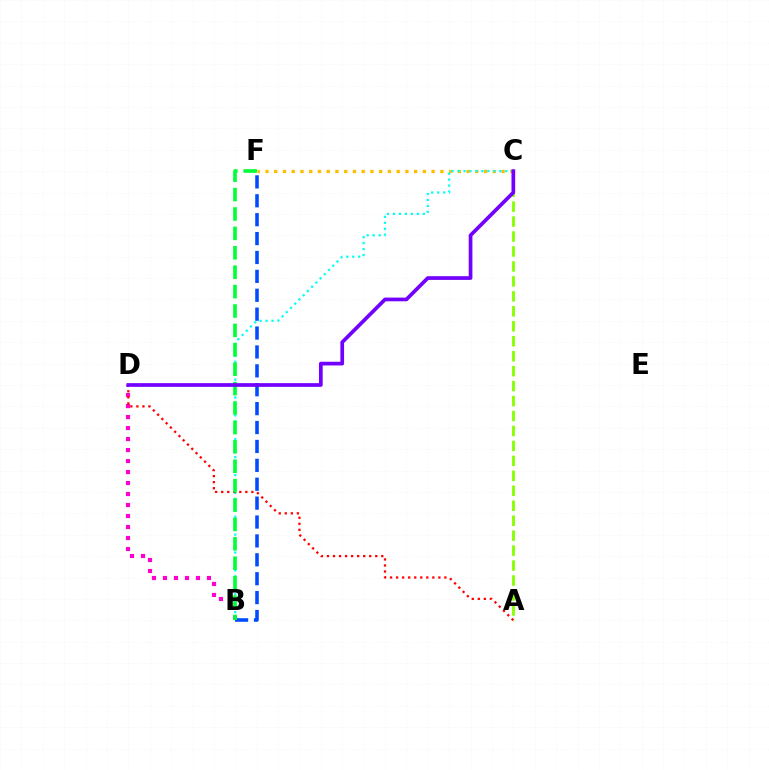{('C', 'F'): [{'color': '#ffbd00', 'line_style': 'dotted', 'thickness': 2.38}], ('B', 'D'): [{'color': '#ff00cf', 'line_style': 'dotted', 'thickness': 2.99}], ('B', 'F'): [{'color': '#004bff', 'line_style': 'dashed', 'thickness': 2.57}, {'color': '#00ff39', 'line_style': 'dashed', 'thickness': 2.64}], ('B', 'C'): [{'color': '#00fff6', 'line_style': 'dotted', 'thickness': 1.62}], ('A', 'C'): [{'color': '#84ff00', 'line_style': 'dashed', 'thickness': 2.03}], ('A', 'D'): [{'color': '#ff0000', 'line_style': 'dotted', 'thickness': 1.64}], ('C', 'D'): [{'color': '#7200ff', 'line_style': 'solid', 'thickness': 2.67}]}